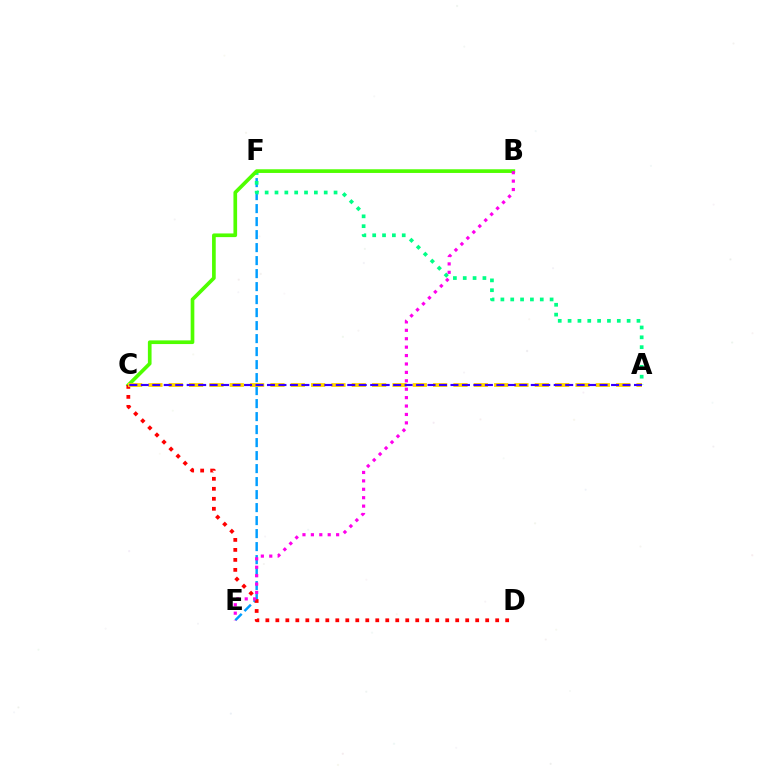{('E', 'F'): [{'color': '#009eff', 'line_style': 'dashed', 'thickness': 1.77}], ('A', 'F'): [{'color': '#00ff86', 'line_style': 'dotted', 'thickness': 2.67}], ('B', 'C'): [{'color': '#4fff00', 'line_style': 'solid', 'thickness': 2.65}], ('C', 'D'): [{'color': '#ff0000', 'line_style': 'dotted', 'thickness': 2.71}], ('A', 'C'): [{'color': '#ffd500', 'line_style': 'dashed', 'thickness': 2.76}, {'color': '#3700ff', 'line_style': 'dashed', 'thickness': 1.56}], ('B', 'E'): [{'color': '#ff00ed', 'line_style': 'dotted', 'thickness': 2.29}]}